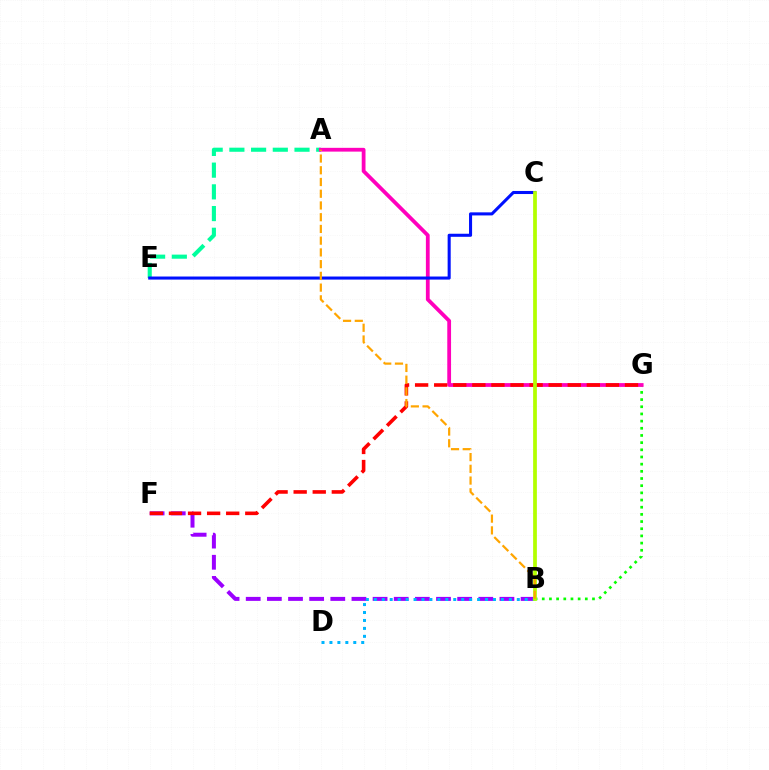{('A', 'E'): [{'color': '#00ff9d', 'line_style': 'dashed', 'thickness': 2.95}], ('B', 'G'): [{'color': '#08ff00', 'line_style': 'dotted', 'thickness': 1.95}], ('B', 'F'): [{'color': '#9b00ff', 'line_style': 'dashed', 'thickness': 2.87}], ('B', 'D'): [{'color': '#00b5ff', 'line_style': 'dotted', 'thickness': 2.16}], ('A', 'G'): [{'color': '#ff00bd', 'line_style': 'solid', 'thickness': 2.72}], ('C', 'E'): [{'color': '#0010ff', 'line_style': 'solid', 'thickness': 2.21}], ('F', 'G'): [{'color': '#ff0000', 'line_style': 'dashed', 'thickness': 2.59}], ('B', 'C'): [{'color': '#b3ff00', 'line_style': 'solid', 'thickness': 2.69}], ('A', 'B'): [{'color': '#ffa500', 'line_style': 'dashed', 'thickness': 1.59}]}